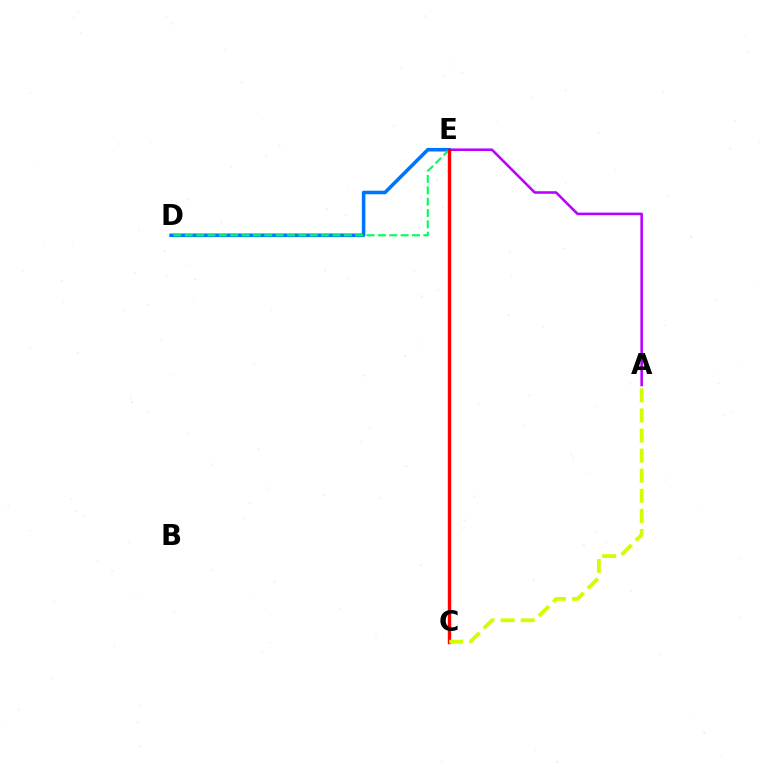{('A', 'E'): [{'color': '#b900ff', 'line_style': 'solid', 'thickness': 1.84}], ('D', 'E'): [{'color': '#0074ff', 'line_style': 'solid', 'thickness': 2.57}, {'color': '#00ff5c', 'line_style': 'dashed', 'thickness': 1.54}], ('C', 'E'): [{'color': '#ff0000', 'line_style': 'solid', 'thickness': 2.45}], ('A', 'C'): [{'color': '#d1ff00', 'line_style': 'dashed', 'thickness': 2.73}]}